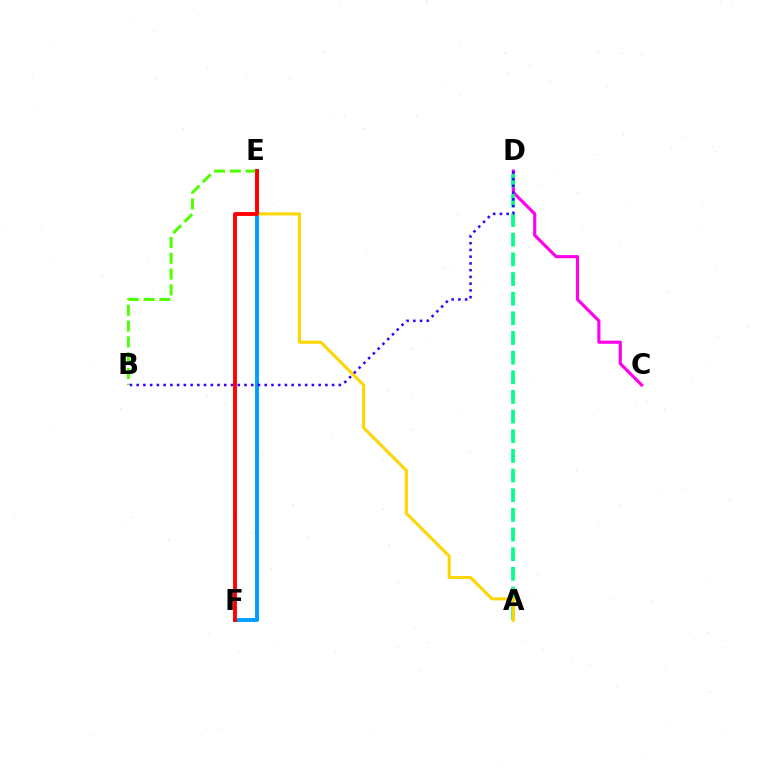{('C', 'D'): [{'color': '#ff00ed', 'line_style': 'solid', 'thickness': 2.26}], ('E', 'F'): [{'color': '#009eff', 'line_style': 'solid', 'thickness': 2.83}, {'color': '#ff0000', 'line_style': 'solid', 'thickness': 2.78}], ('B', 'E'): [{'color': '#4fff00', 'line_style': 'dashed', 'thickness': 2.15}], ('A', 'D'): [{'color': '#00ff86', 'line_style': 'dashed', 'thickness': 2.67}], ('A', 'E'): [{'color': '#ffd500', 'line_style': 'solid', 'thickness': 2.17}], ('B', 'D'): [{'color': '#3700ff', 'line_style': 'dotted', 'thickness': 1.83}]}